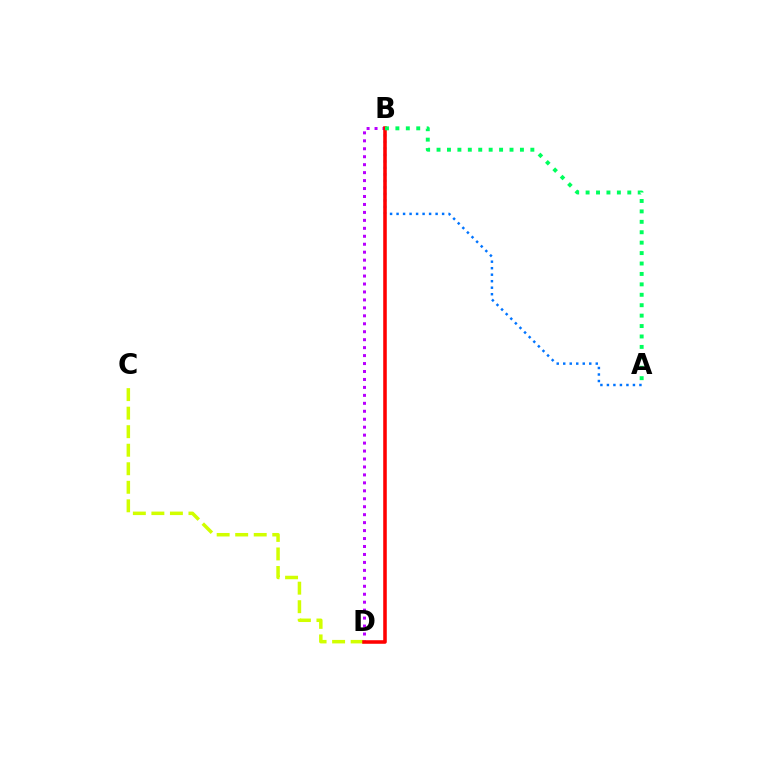{('B', 'D'): [{'color': '#b900ff', 'line_style': 'dotted', 'thickness': 2.16}, {'color': '#ff0000', 'line_style': 'solid', 'thickness': 2.56}], ('A', 'B'): [{'color': '#0074ff', 'line_style': 'dotted', 'thickness': 1.77}, {'color': '#00ff5c', 'line_style': 'dotted', 'thickness': 2.83}], ('C', 'D'): [{'color': '#d1ff00', 'line_style': 'dashed', 'thickness': 2.52}]}